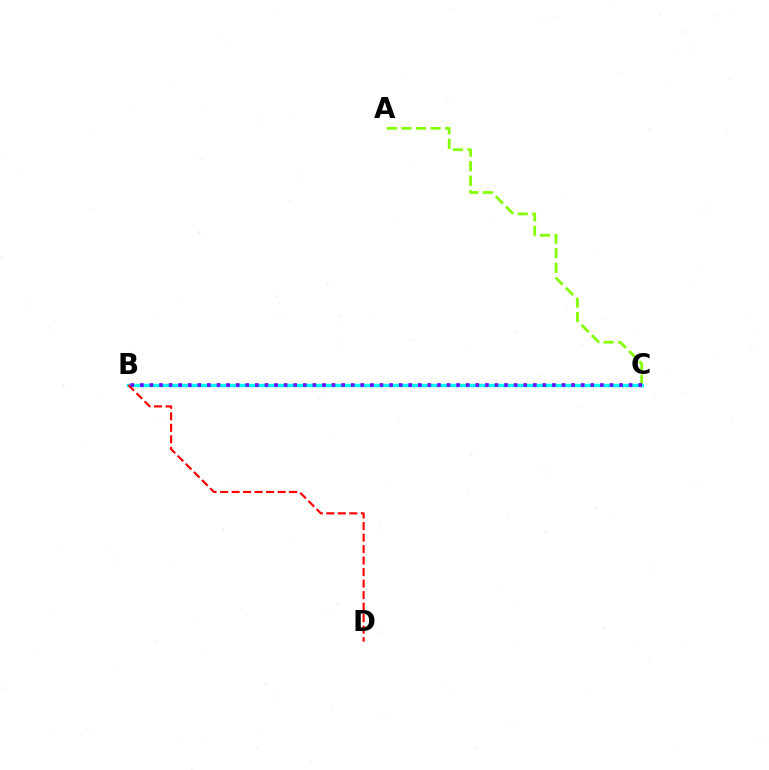{('A', 'C'): [{'color': '#84ff00', 'line_style': 'dashed', 'thickness': 1.98}], ('B', 'C'): [{'color': '#00fff6', 'line_style': 'solid', 'thickness': 2.48}, {'color': '#7200ff', 'line_style': 'dotted', 'thickness': 2.6}], ('B', 'D'): [{'color': '#ff0000', 'line_style': 'dashed', 'thickness': 1.56}]}